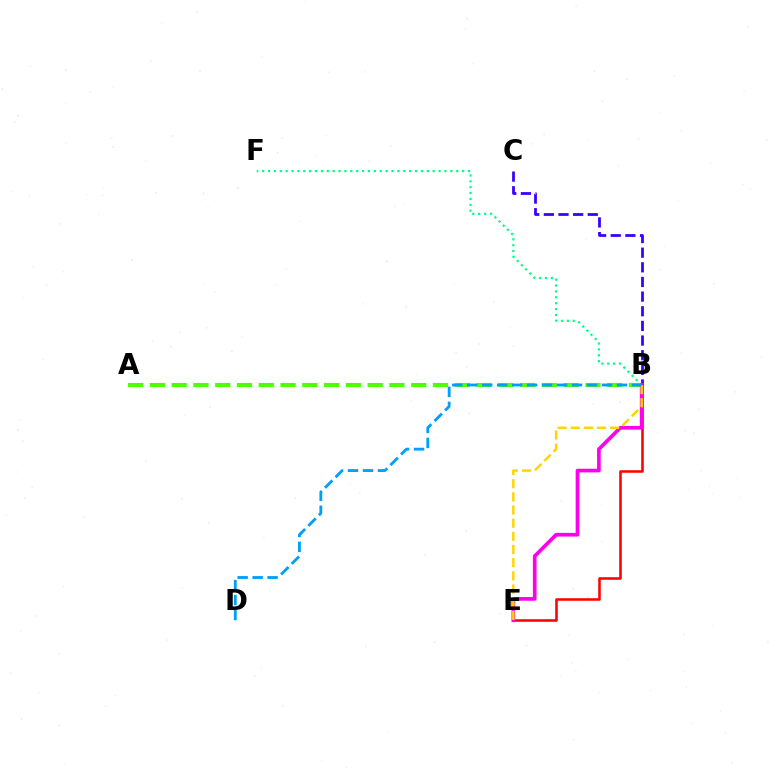{('B', 'E'): [{'color': '#ff0000', 'line_style': 'solid', 'thickness': 1.84}, {'color': '#ff00ed', 'line_style': 'solid', 'thickness': 2.65}, {'color': '#ffd500', 'line_style': 'dashed', 'thickness': 1.79}], ('B', 'C'): [{'color': '#3700ff', 'line_style': 'dashed', 'thickness': 1.99}], ('B', 'F'): [{'color': '#00ff86', 'line_style': 'dotted', 'thickness': 1.6}], ('A', 'B'): [{'color': '#4fff00', 'line_style': 'dashed', 'thickness': 2.96}], ('B', 'D'): [{'color': '#009eff', 'line_style': 'dashed', 'thickness': 2.03}]}